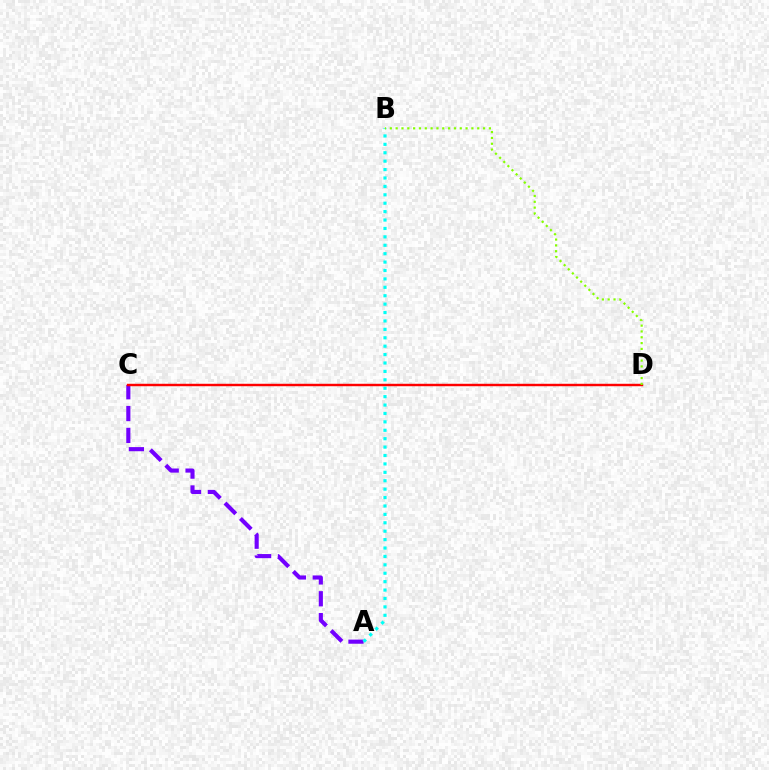{('A', 'C'): [{'color': '#7200ff', 'line_style': 'dashed', 'thickness': 2.97}], ('A', 'B'): [{'color': '#00fff6', 'line_style': 'dotted', 'thickness': 2.28}], ('C', 'D'): [{'color': '#ff0000', 'line_style': 'solid', 'thickness': 1.75}], ('B', 'D'): [{'color': '#84ff00', 'line_style': 'dotted', 'thickness': 1.58}]}